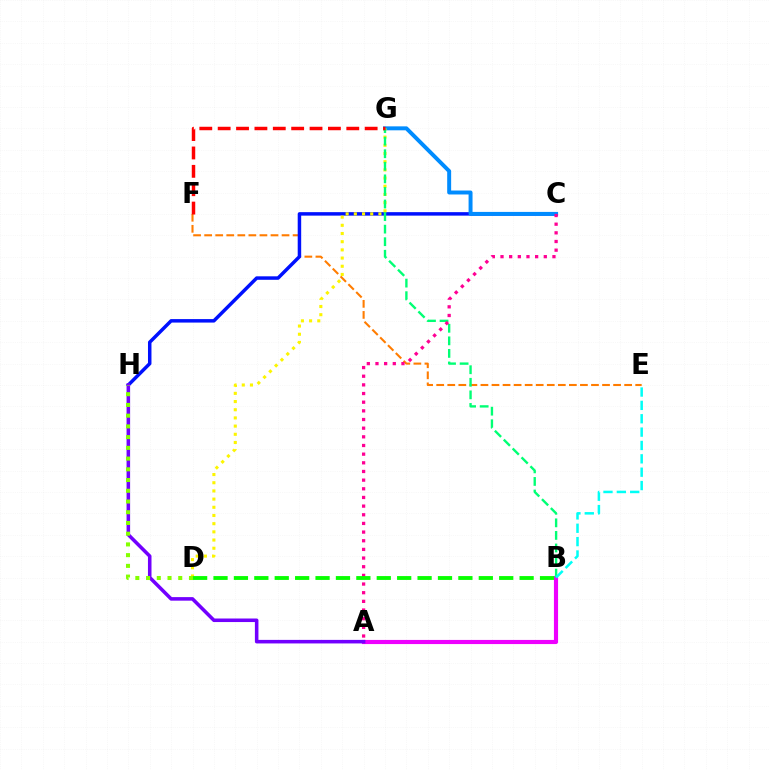{('E', 'F'): [{'color': '#ff7c00', 'line_style': 'dashed', 'thickness': 1.5}], ('A', 'B'): [{'color': '#ee00ff', 'line_style': 'solid', 'thickness': 2.98}], ('C', 'H'): [{'color': '#0010ff', 'line_style': 'solid', 'thickness': 2.51}], ('A', 'H'): [{'color': '#7200ff', 'line_style': 'solid', 'thickness': 2.56}], ('C', 'G'): [{'color': '#008cff', 'line_style': 'solid', 'thickness': 2.85}], ('D', 'G'): [{'color': '#fcf500', 'line_style': 'dotted', 'thickness': 2.22}], ('D', 'H'): [{'color': '#84ff00', 'line_style': 'dotted', 'thickness': 2.92}], ('B', 'G'): [{'color': '#00ff74', 'line_style': 'dashed', 'thickness': 1.71}], ('F', 'G'): [{'color': '#ff0000', 'line_style': 'dashed', 'thickness': 2.5}], ('B', 'E'): [{'color': '#00fff6', 'line_style': 'dashed', 'thickness': 1.81}], ('A', 'C'): [{'color': '#ff0094', 'line_style': 'dotted', 'thickness': 2.35}], ('B', 'D'): [{'color': '#08ff00', 'line_style': 'dashed', 'thickness': 2.77}]}